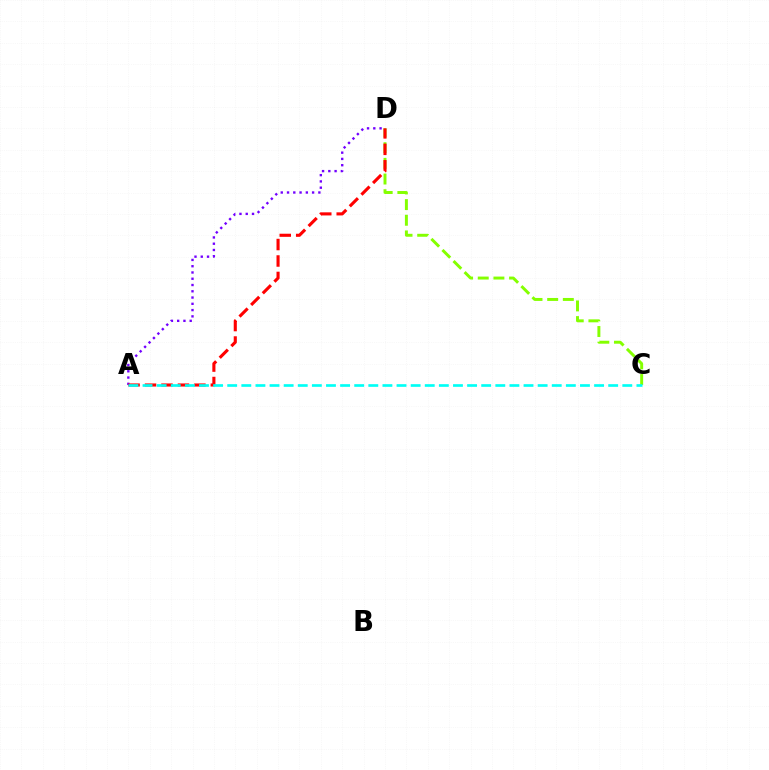{('C', 'D'): [{'color': '#84ff00', 'line_style': 'dashed', 'thickness': 2.13}], ('A', 'D'): [{'color': '#7200ff', 'line_style': 'dotted', 'thickness': 1.7}, {'color': '#ff0000', 'line_style': 'dashed', 'thickness': 2.24}], ('A', 'C'): [{'color': '#00fff6', 'line_style': 'dashed', 'thickness': 1.92}]}